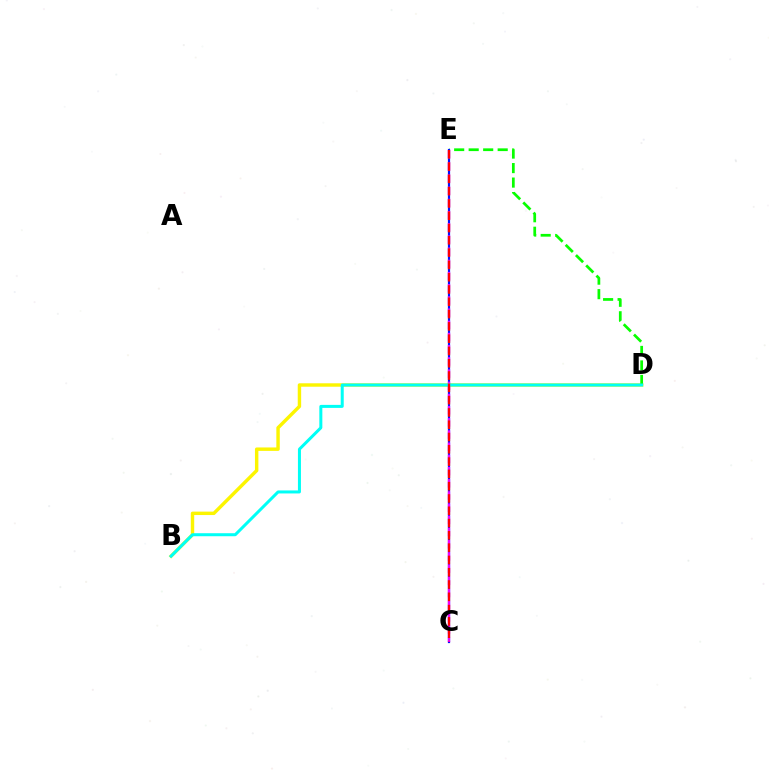{('B', 'D'): [{'color': '#fcf500', 'line_style': 'solid', 'thickness': 2.46}, {'color': '#00fff6', 'line_style': 'solid', 'thickness': 2.17}], ('D', 'E'): [{'color': '#08ff00', 'line_style': 'dashed', 'thickness': 1.97}], ('C', 'E'): [{'color': '#0010ff', 'line_style': 'solid', 'thickness': 1.59}, {'color': '#ee00ff', 'line_style': 'dashed', 'thickness': 1.66}, {'color': '#ff0000', 'line_style': 'dashed', 'thickness': 1.67}]}